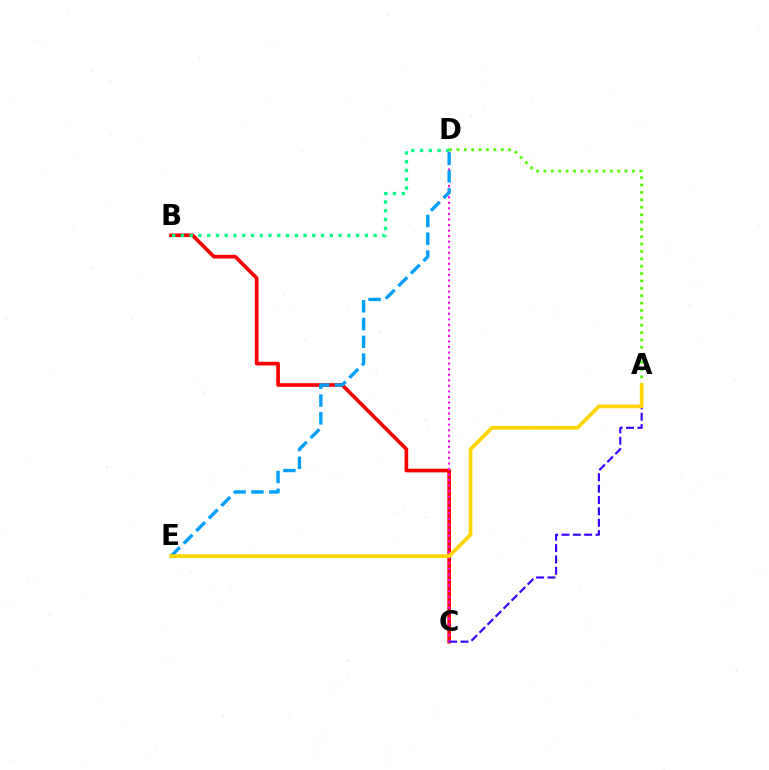{('B', 'C'): [{'color': '#ff0000', 'line_style': 'solid', 'thickness': 2.64}], ('B', 'D'): [{'color': '#00ff86', 'line_style': 'dotted', 'thickness': 2.38}], ('C', 'D'): [{'color': '#ff00ed', 'line_style': 'dotted', 'thickness': 1.51}], ('A', 'C'): [{'color': '#3700ff', 'line_style': 'dashed', 'thickness': 1.54}], ('A', 'D'): [{'color': '#4fff00', 'line_style': 'dotted', 'thickness': 2.0}], ('D', 'E'): [{'color': '#009eff', 'line_style': 'dashed', 'thickness': 2.42}], ('A', 'E'): [{'color': '#ffd500', 'line_style': 'solid', 'thickness': 2.67}]}